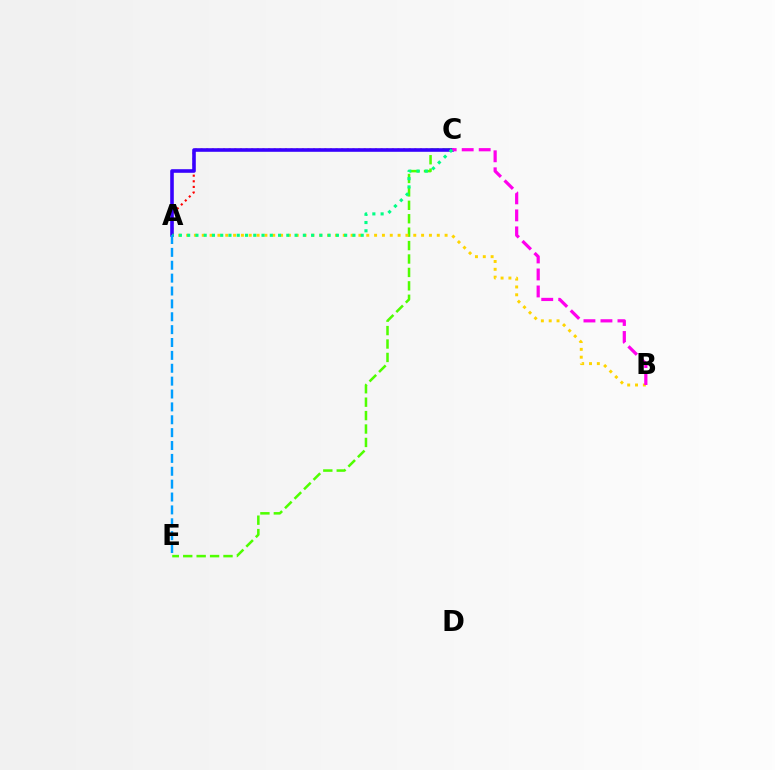{('A', 'C'): [{'color': '#ff0000', 'line_style': 'dotted', 'thickness': 1.53}, {'color': '#3700ff', 'line_style': 'solid', 'thickness': 2.59}, {'color': '#00ff86', 'line_style': 'dotted', 'thickness': 2.25}], ('C', 'E'): [{'color': '#4fff00', 'line_style': 'dashed', 'thickness': 1.82}], ('A', 'B'): [{'color': '#ffd500', 'line_style': 'dotted', 'thickness': 2.13}], ('B', 'C'): [{'color': '#ff00ed', 'line_style': 'dashed', 'thickness': 2.31}], ('A', 'E'): [{'color': '#009eff', 'line_style': 'dashed', 'thickness': 1.75}]}